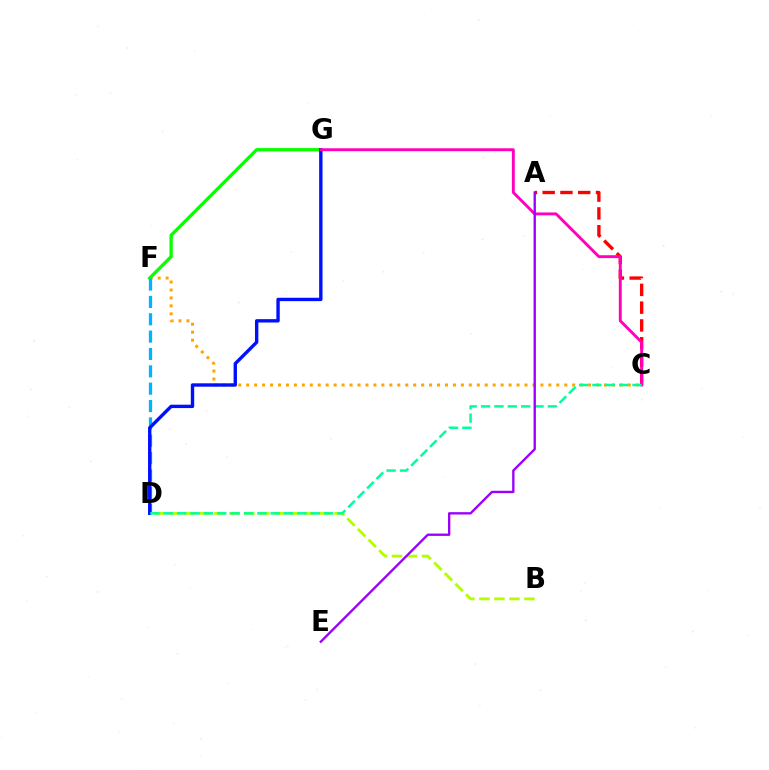{('C', 'F'): [{'color': '#ffa500', 'line_style': 'dotted', 'thickness': 2.16}], ('A', 'C'): [{'color': '#ff0000', 'line_style': 'dashed', 'thickness': 2.42}], ('B', 'D'): [{'color': '#b3ff00', 'line_style': 'dashed', 'thickness': 2.04}], ('F', 'G'): [{'color': '#08ff00', 'line_style': 'solid', 'thickness': 2.37}], ('D', 'F'): [{'color': '#00b5ff', 'line_style': 'dashed', 'thickness': 2.36}], ('D', 'G'): [{'color': '#0010ff', 'line_style': 'solid', 'thickness': 2.43}], ('C', 'G'): [{'color': '#ff00bd', 'line_style': 'solid', 'thickness': 2.08}], ('C', 'D'): [{'color': '#00ff9d', 'line_style': 'dashed', 'thickness': 1.81}], ('A', 'E'): [{'color': '#9b00ff', 'line_style': 'solid', 'thickness': 1.7}]}